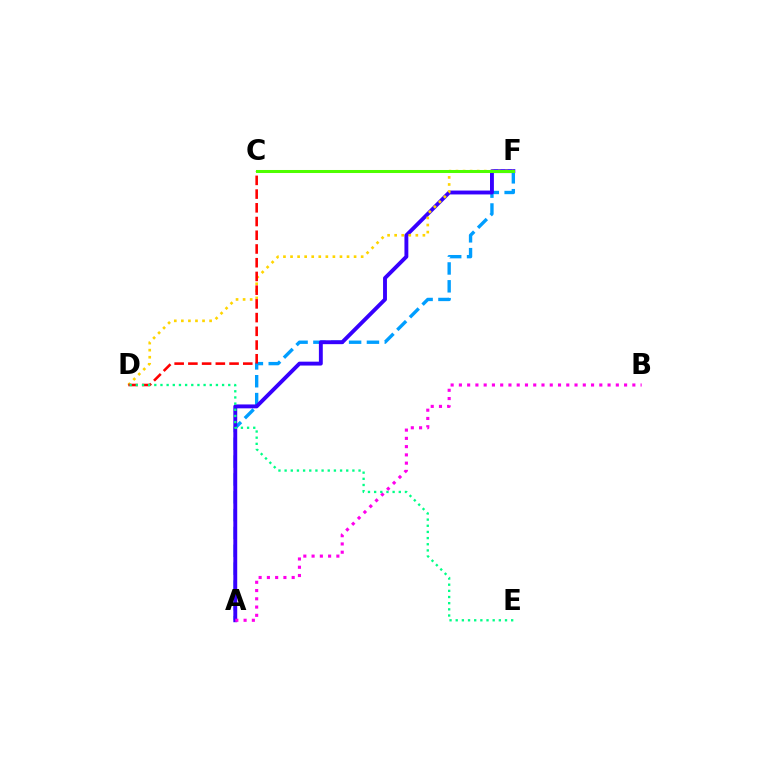{('A', 'F'): [{'color': '#009eff', 'line_style': 'dashed', 'thickness': 2.42}, {'color': '#3700ff', 'line_style': 'solid', 'thickness': 2.8}], ('A', 'B'): [{'color': '#ff00ed', 'line_style': 'dotted', 'thickness': 2.24}], ('D', 'F'): [{'color': '#ffd500', 'line_style': 'dotted', 'thickness': 1.92}], ('C', 'D'): [{'color': '#ff0000', 'line_style': 'dashed', 'thickness': 1.86}], ('C', 'F'): [{'color': '#4fff00', 'line_style': 'solid', 'thickness': 2.18}], ('D', 'E'): [{'color': '#00ff86', 'line_style': 'dotted', 'thickness': 1.67}]}